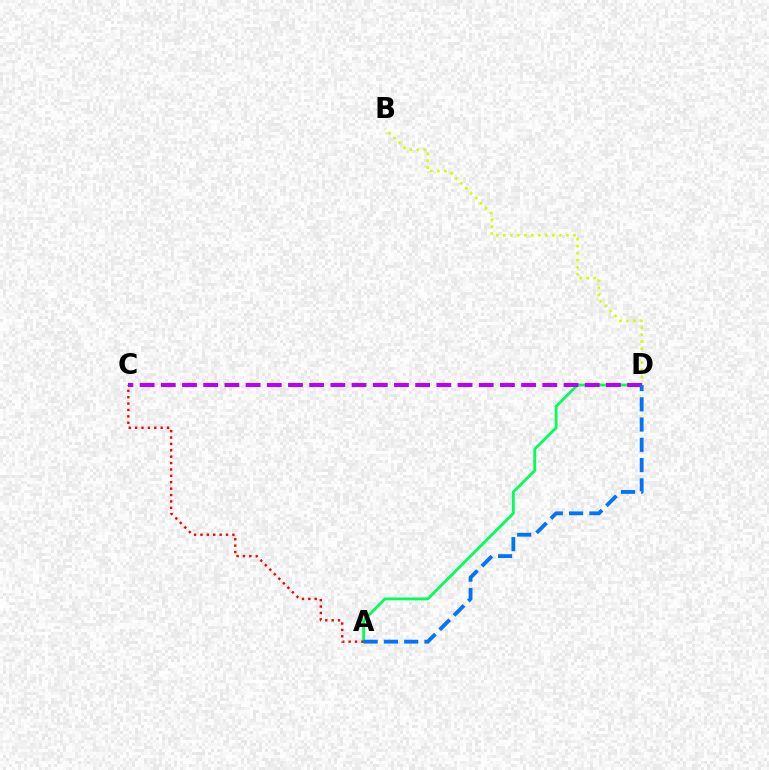{('A', 'D'): [{'color': '#00ff5c', 'line_style': 'solid', 'thickness': 2.03}, {'color': '#0074ff', 'line_style': 'dashed', 'thickness': 2.75}], ('B', 'D'): [{'color': '#d1ff00', 'line_style': 'dotted', 'thickness': 1.9}], ('A', 'C'): [{'color': '#ff0000', 'line_style': 'dotted', 'thickness': 1.74}], ('C', 'D'): [{'color': '#b900ff', 'line_style': 'dashed', 'thickness': 2.88}]}